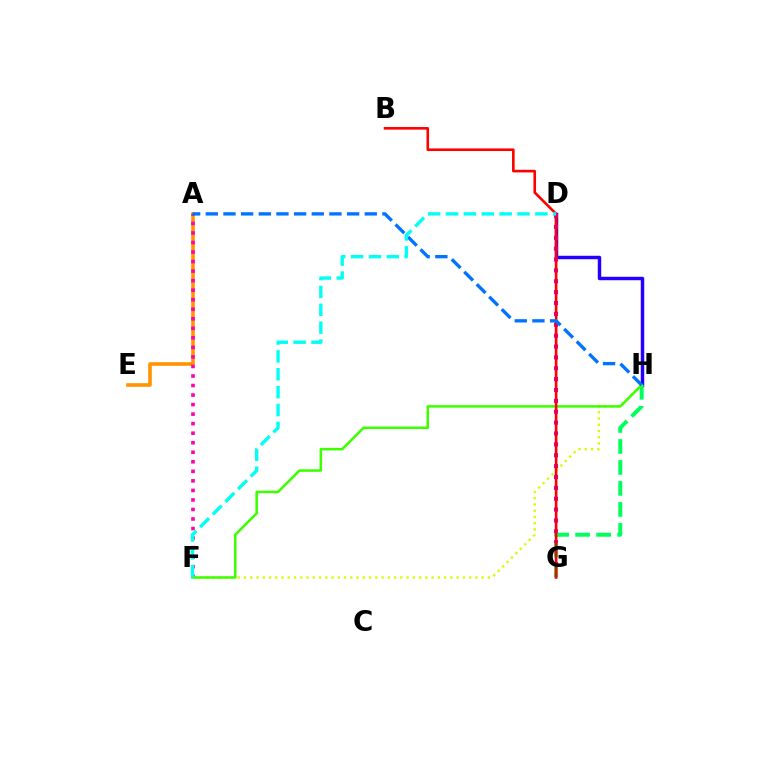{('F', 'H'): [{'color': '#d1ff00', 'line_style': 'dotted', 'thickness': 1.7}, {'color': '#3dff00', 'line_style': 'solid', 'thickness': 1.83}], ('A', 'E'): [{'color': '#ff9400', 'line_style': 'solid', 'thickness': 2.6}], ('D', 'H'): [{'color': '#2500ff', 'line_style': 'solid', 'thickness': 2.49}], ('D', 'G'): [{'color': '#b900ff', 'line_style': 'dotted', 'thickness': 2.95}], ('A', 'F'): [{'color': '#ff00ac', 'line_style': 'dotted', 'thickness': 2.59}], ('G', 'H'): [{'color': '#00ff5c', 'line_style': 'dashed', 'thickness': 2.85}], ('B', 'G'): [{'color': '#ff0000', 'line_style': 'solid', 'thickness': 1.88}], ('A', 'H'): [{'color': '#0074ff', 'line_style': 'dashed', 'thickness': 2.4}], ('D', 'F'): [{'color': '#00fff6', 'line_style': 'dashed', 'thickness': 2.43}]}